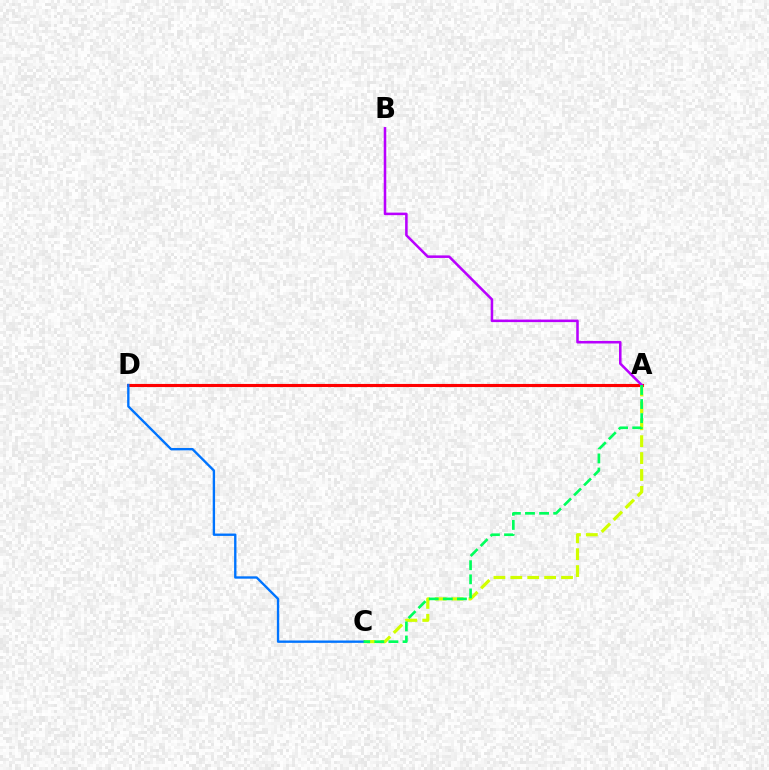{('A', 'D'): [{'color': '#ff0000', 'line_style': 'solid', 'thickness': 2.24}], ('A', 'C'): [{'color': '#d1ff00', 'line_style': 'dashed', 'thickness': 2.3}, {'color': '#00ff5c', 'line_style': 'dashed', 'thickness': 1.92}], ('C', 'D'): [{'color': '#0074ff', 'line_style': 'solid', 'thickness': 1.7}], ('A', 'B'): [{'color': '#b900ff', 'line_style': 'solid', 'thickness': 1.83}]}